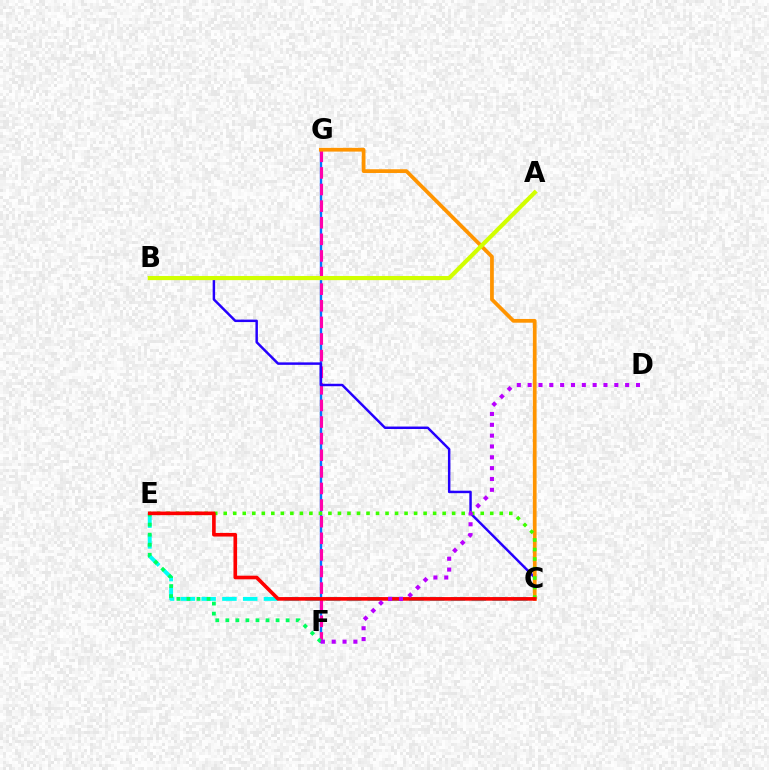{('F', 'G'): [{'color': '#0074ff', 'line_style': 'solid', 'thickness': 1.72}, {'color': '#ff00ac', 'line_style': 'dashed', 'thickness': 2.26}], ('C', 'E'): [{'color': '#00fff6', 'line_style': 'dashed', 'thickness': 2.82}, {'color': '#3dff00', 'line_style': 'dotted', 'thickness': 2.59}, {'color': '#ff0000', 'line_style': 'solid', 'thickness': 2.62}], ('B', 'C'): [{'color': '#2500ff', 'line_style': 'solid', 'thickness': 1.78}], ('E', 'F'): [{'color': '#00ff5c', 'line_style': 'dotted', 'thickness': 2.73}], ('C', 'G'): [{'color': '#ff9400', 'line_style': 'solid', 'thickness': 2.69}], ('A', 'B'): [{'color': '#d1ff00', 'line_style': 'solid', 'thickness': 2.99}], ('D', 'F'): [{'color': '#b900ff', 'line_style': 'dotted', 'thickness': 2.94}]}